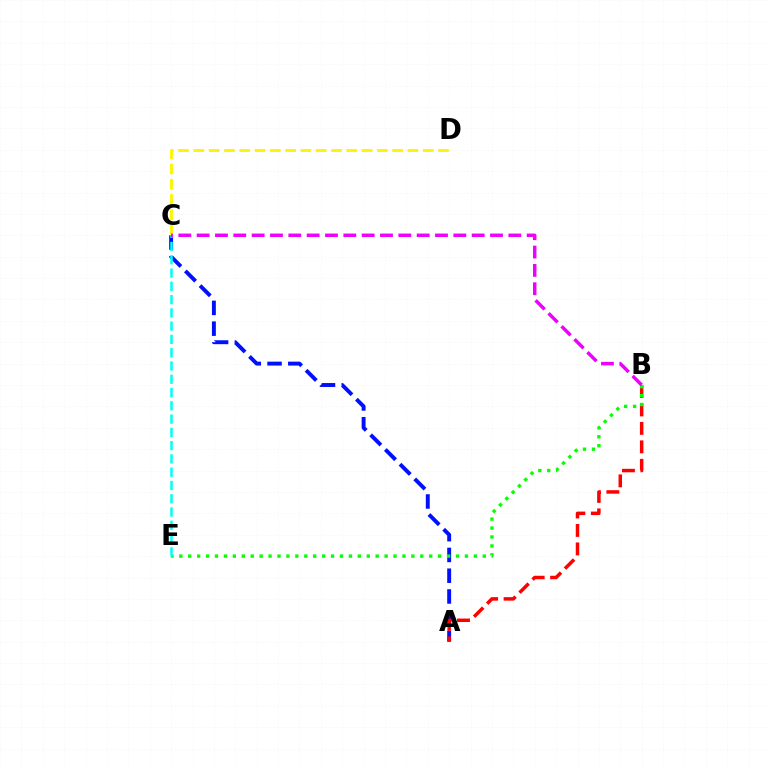{('A', 'C'): [{'color': '#0010ff', 'line_style': 'dashed', 'thickness': 2.82}], ('A', 'B'): [{'color': '#ff0000', 'line_style': 'dashed', 'thickness': 2.51}], ('C', 'D'): [{'color': '#fcf500', 'line_style': 'dashed', 'thickness': 2.08}], ('B', 'E'): [{'color': '#08ff00', 'line_style': 'dotted', 'thickness': 2.43}], ('C', 'E'): [{'color': '#00fff6', 'line_style': 'dashed', 'thickness': 1.8}], ('B', 'C'): [{'color': '#ee00ff', 'line_style': 'dashed', 'thickness': 2.49}]}